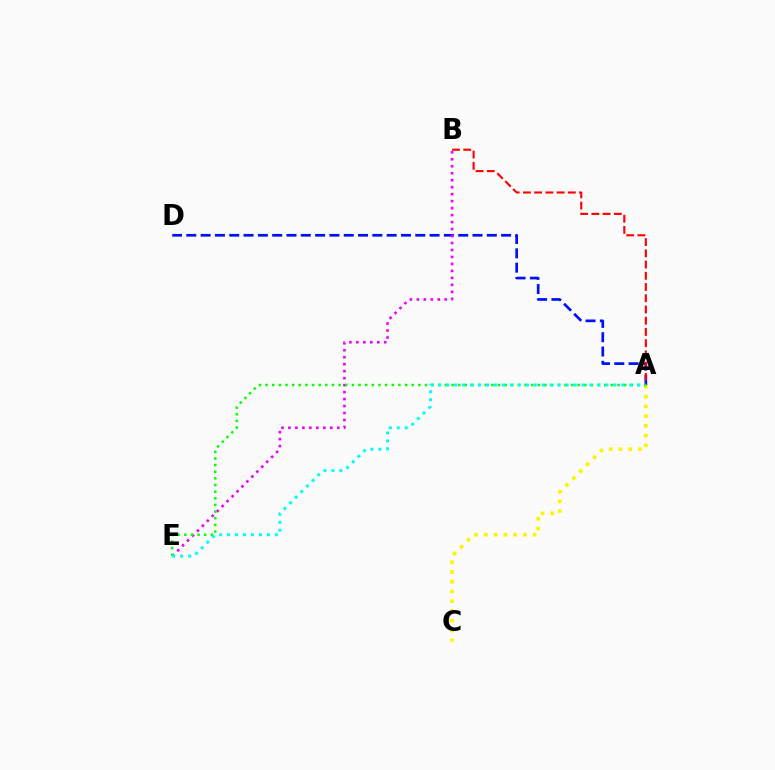{('A', 'C'): [{'color': '#fcf500', 'line_style': 'dotted', 'thickness': 2.65}], ('A', 'D'): [{'color': '#0010ff', 'line_style': 'dashed', 'thickness': 1.94}], ('B', 'E'): [{'color': '#ee00ff', 'line_style': 'dotted', 'thickness': 1.9}], ('A', 'B'): [{'color': '#ff0000', 'line_style': 'dashed', 'thickness': 1.53}], ('A', 'E'): [{'color': '#08ff00', 'line_style': 'dotted', 'thickness': 1.8}, {'color': '#00fff6', 'line_style': 'dotted', 'thickness': 2.16}]}